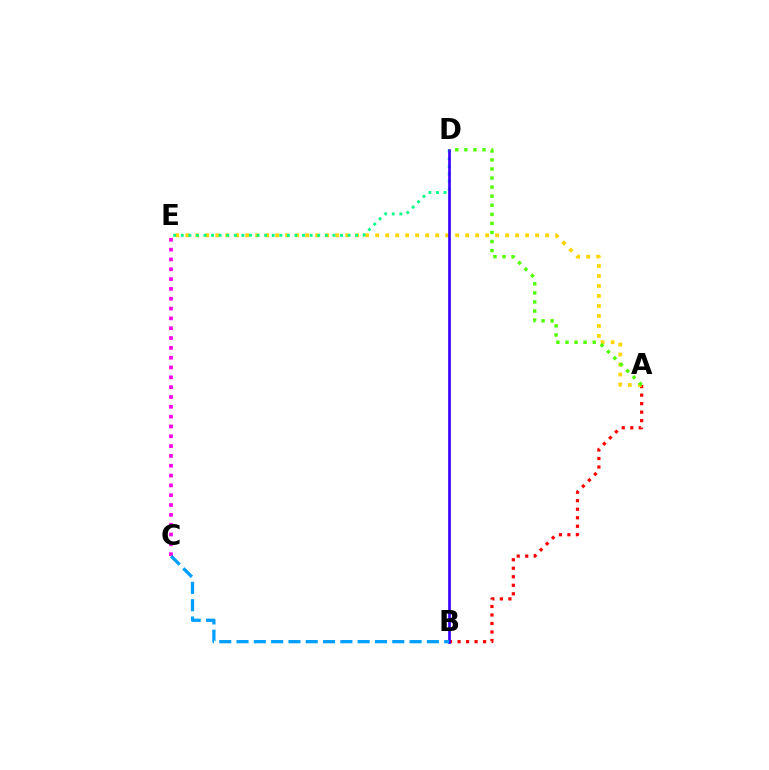{('A', 'B'): [{'color': '#ff0000', 'line_style': 'dotted', 'thickness': 2.31}], ('A', 'E'): [{'color': '#ffd500', 'line_style': 'dotted', 'thickness': 2.72}], ('D', 'E'): [{'color': '#00ff86', 'line_style': 'dotted', 'thickness': 2.06}], ('C', 'E'): [{'color': '#ff00ed', 'line_style': 'dotted', 'thickness': 2.67}], ('B', 'D'): [{'color': '#3700ff', 'line_style': 'solid', 'thickness': 1.93}], ('B', 'C'): [{'color': '#009eff', 'line_style': 'dashed', 'thickness': 2.35}], ('A', 'D'): [{'color': '#4fff00', 'line_style': 'dotted', 'thickness': 2.46}]}